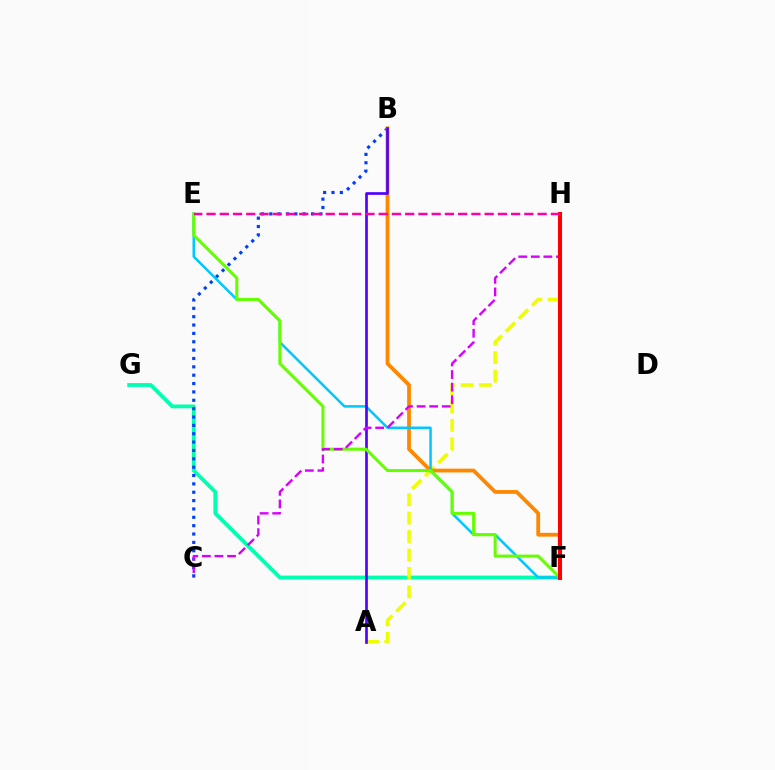{('F', 'G'): [{'color': '#00ffaf', 'line_style': 'solid', 'thickness': 2.73}], ('B', 'C'): [{'color': '#003fff', 'line_style': 'dotted', 'thickness': 2.27}], ('A', 'H'): [{'color': '#eeff00', 'line_style': 'dashed', 'thickness': 2.51}], ('B', 'F'): [{'color': '#ff8800', 'line_style': 'solid', 'thickness': 2.73}], ('E', 'F'): [{'color': '#00c7ff', 'line_style': 'solid', 'thickness': 1.81}, {'color': '#66ff00', 'line_style': 'solid', 'thickness': 2.19}], ('F', 'H'): [{'color': '#00ff27', 'line_style': 'dotted', 'thickness': 2.86}, {'color': '#ff0000', 'line_style': 'solid', 'thickness': 2.9}], ('A', 'B'): [{'color': '#4f00ff', 'line_style': 'solid', 'thickness': 1.92}], ('C', 'H'): [{'color': '#d600ff', 'line_style': 'dashed', 'thickness': 1.71}], ('E', 'H'): [{'color': '#ff00a0', 'line_style': 'dashed', 'thickness': 1.8}]}